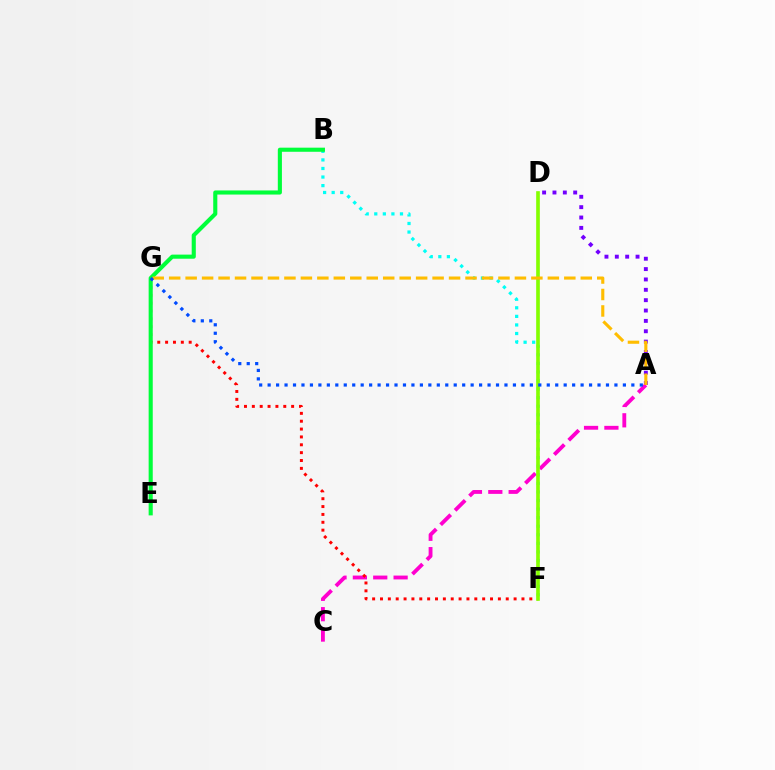{('A', 'D'): [{'color': '#7200ff', 'line_style': 'dotted', 'thickness': 2.81}], ('A', 'C'): [{'color': '#ff00cf', 'line_style': 'dashed', 'thickness': 2.77}], ('F', 'G'): [{'color': '#ff0000', 'line_style': 'dotted', 'thickness': 2.14}], ('B', 'F'): [{'color': '#00fff6', 'line_style': 'dotted', 'thickness': 2.33}], ('B', 'E'): [{'color': '#00ff39', 'line_style': 'solid', 'thickness': 2.95}], ('D', 'F'): [{'color': '#84ff00', 'line_style': 'solid', 'thickness': 2.63}], ('A', 'G'): [{'color': '#ffbd00', 'line_style': 'dashed', 'thickness': 2.24}, {'color': '#004bff', 'line_style': 'dotted', 'thickness': 2.3}]}